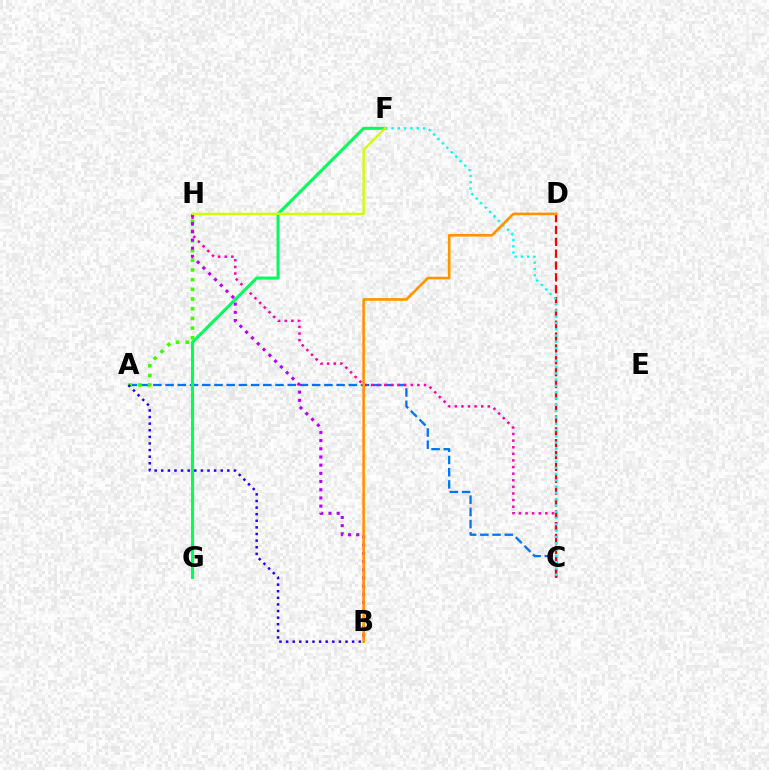{('A', 'C'): [{'color': '#0074ff', 'line_style': 'dashed', 'thickness': 1.66}], ('A', 'H'): [{'color': '#3dff00', 'line_style': 'dotted', 'thickness': 2.64}], ('A', 'B'): [{'color': '#2500ff', 'line_style': 'dotted', 'thickness': 1.79}], ('C', 'H'): [{'color': '#ff00ac', 'line_style': 'dotted', 'thickness': 1.8}], ('C', 'D'): [{'color': '#ff0000', 'line_style': 'dashed', 'thickness': 1.61}], ('F', 'G'): [{'color': '#00ff5c', 'line_style': 'solid', 'thickness': 2.2}], ('B', 'H'): [{'color': '#b900ff', 'line_style': 'dotted', 'thickness': 2.22}], ('C', 'F'): [{'color': '#00fff6', 'line_style': 'dotted', 'thickness': 1.71}], ('B', 'D'): [{'color': '#ff9400', 'line_style': 'solid', 'thickness': 1.91}], ('F', 'H'): [{'color': '#d1ff00', 'line_style': 'solid', 'thickness': 1.72}]}